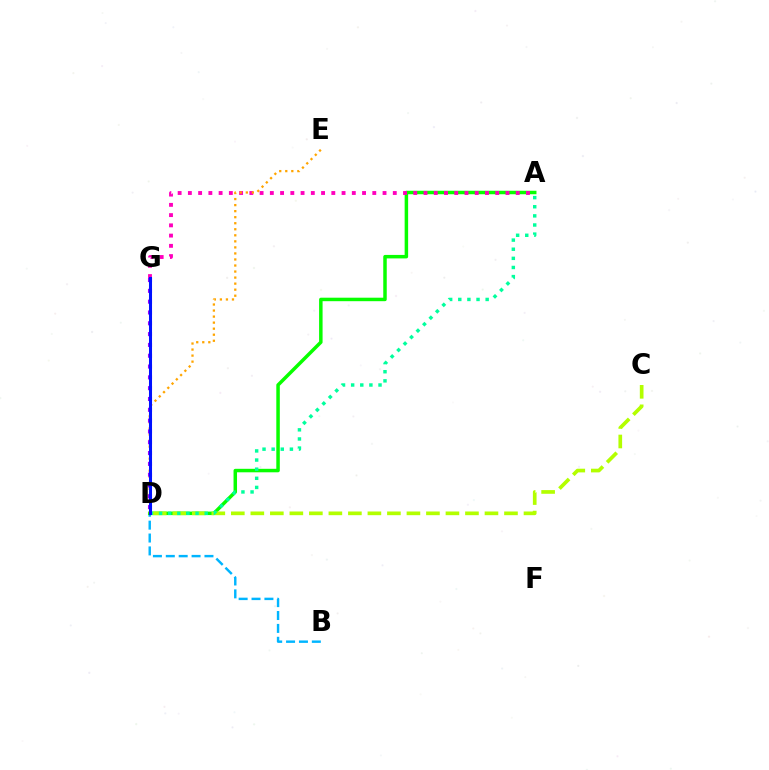{('B', 'D'): [{'color': '#00b5ff', 'line_style': 'dashed', 'thickness': 1.75}], ('A', 'D'): [{'color': '#08ff00', 'line_style': 'solid', 'thickness': 2.51}, {'color': '#00ff9d', 'line_style': 'dotted', 'thickness': 2.48}], ('C', 'D'): [{'color': '#b3ff00', 'line_style': 'dashed', 'thickness': 2.65}], ('A', 'G'): [{'color': '#ff00bd', 'line_style': 'dotted', 'thickness': 2.78}], ('D', 'G'): [{'color': '#ff0000', 'line_style': 'dotted', 'thickness': 1.9}, {'color': '#9b00ff', 'line_style': 'dotted', 'thickness': 2.94}, {'color': '#0010ff', 'line_style': 'solid', 'thickness': 2.2}], ('D', 'E'): [{'color': '#ffa500', 'line_style': 'dotted', 'thickness': 1.64}]}